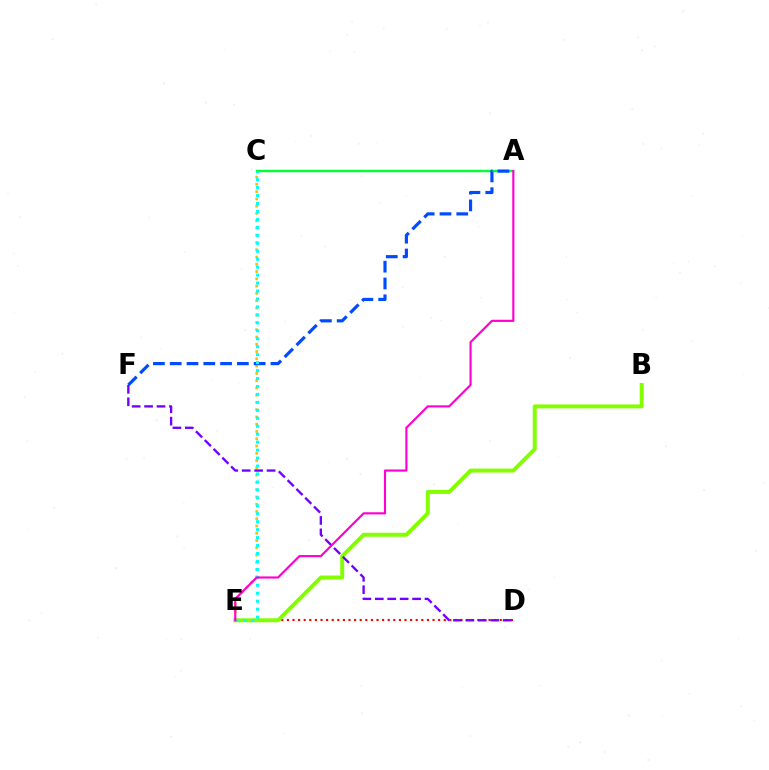{('A', 'C'): [{'color': '#00ff39', 'line_style': 'solid', 'thickness': 1.76}], ('C', 'E'): [{'color': '#ffbd00', 'line_style': 'dotted', 'thickness': 1.97}, {'color': '#00fff6', 'line_style': 'dotted', 'thickness': 2.16}], ('A', 'F'): [{'color': '#004bff', 'line_style': 'dashed', 'thickness': 2.28}], ('D', 'E'): [{'color': '#ff0000', 'line_style': 'dotted', 'thickness': 1.52}], ('B', 'E'): [{'color': '#84ff00', 'line_style': 'solid', 'thickness': 2.85}], ('D', 'F'): [{'color': '#7200ff', 'line_style': 'dashed', 'thickness': 1.69}], ('A', 'E'): [{'color': '#ff00cf', 'line_style': 'solid', 'thickness': 1.55}]}